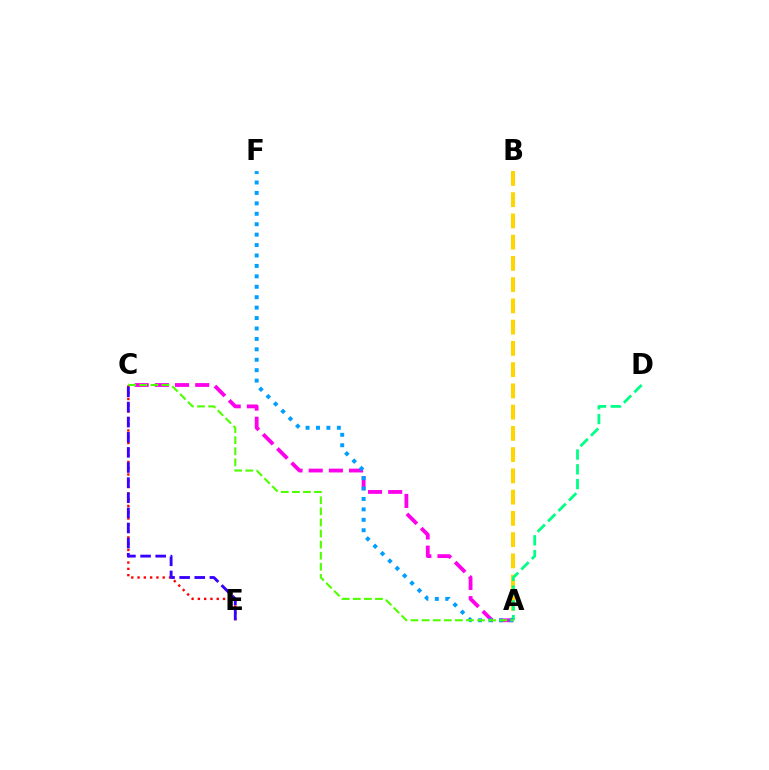{('A', 'C'): [{'color': '#ff00ed', 'line_style': 'dashed', 'thickness': 2.74}, {'color': '#4fff00', 'line_style': 'dashed', 'thickness': 1.51}], ('C', 'E'): [{'color': '#ff0000', 'line_style': 'dotted', 'thickness': 1.71}, {'color': '#3700ff', 'line_style': 'dashed', 'thickness': 2.05}], ('A', 'B'): [{'color': '#ffd500', 'line_style': 'dashed', 'thickness': 2.89}], ('A', 'D'): [{'color': '#00ff86', 'line_style': 'dashed', 'thickness': 2.01}], ('A', 'F'): [{'color': '#009eff', 'line_style': 'dotted', 'thickness': 2.83}]}